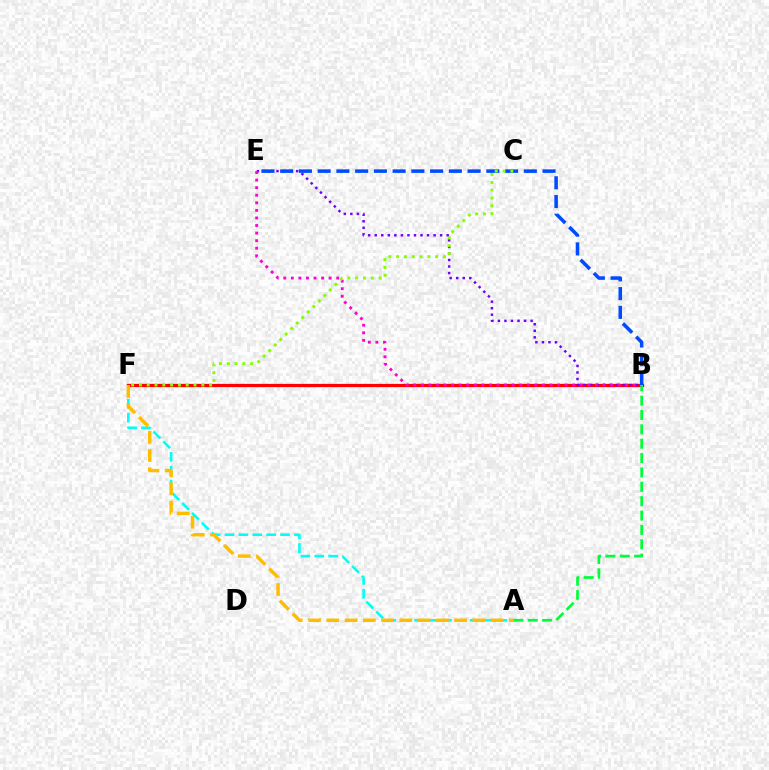{('B', 'F'): [{'color': '#ff0000', 'line_style': 'solid', 'thickness': 2.33}], ('A', 'F'): [{'color': '#00fff6', 'line_style': 'dashed', 'thickness': 1.89}, {'color': '#ffbd00', 'line_style': 'dashed', 'thickness': 2.48}], ('B', 'E'): [{'color': '#7200ff', 'line_style': 'dotted', 'thickness': 1.78}, {'color': '#ff00cf', 'line_style': 'dotted', 'thickness': 2.06}, {'color': '#004bff', 'line_style': 'dashed', 'thickness': 2.55}], ('C', 'F'): [{'color': '#84ff00', 'line_style': 'dotted', 'thickness': 2.12}], ('A', 'B'): [{'color': '#00ff39', 'line_style': 'dashed', 'thickness': 1.95}]}